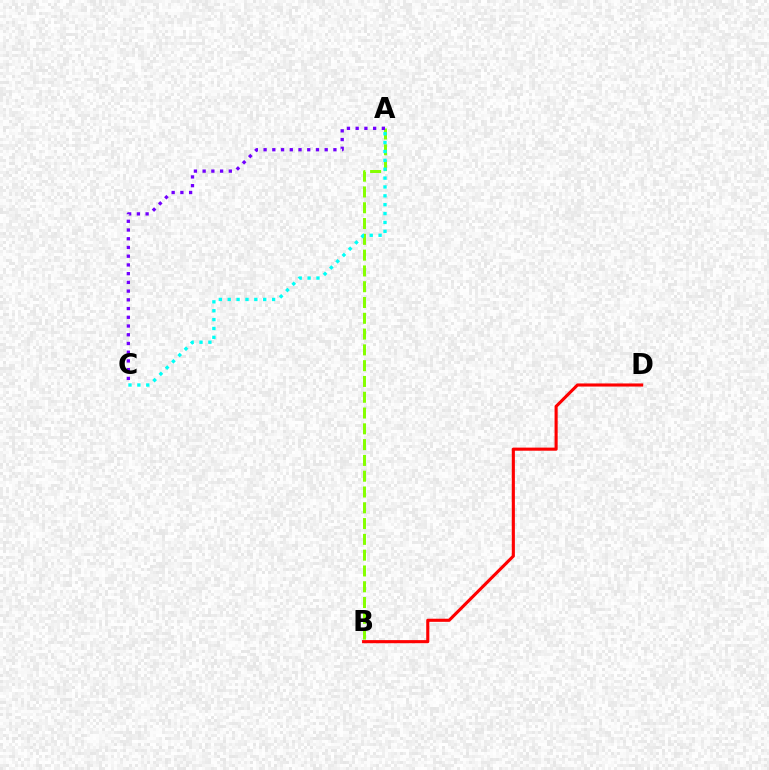{('A', 'B'): [{'color': '#84ff00', 'line_style': 'dashed', 'thickness': 2.15}], ('B', 'D'): [{'color': '#ff0000', 'line_style': 'solid', 'thickness': 2.24}], ('A', 'C'): [{'color': '#7200ff', 'line_style': 'dotted', 'thickness': 2.37}, {'color': '#00fff6', 'line_style': 'dotted', 'thickness': 2.41}]}